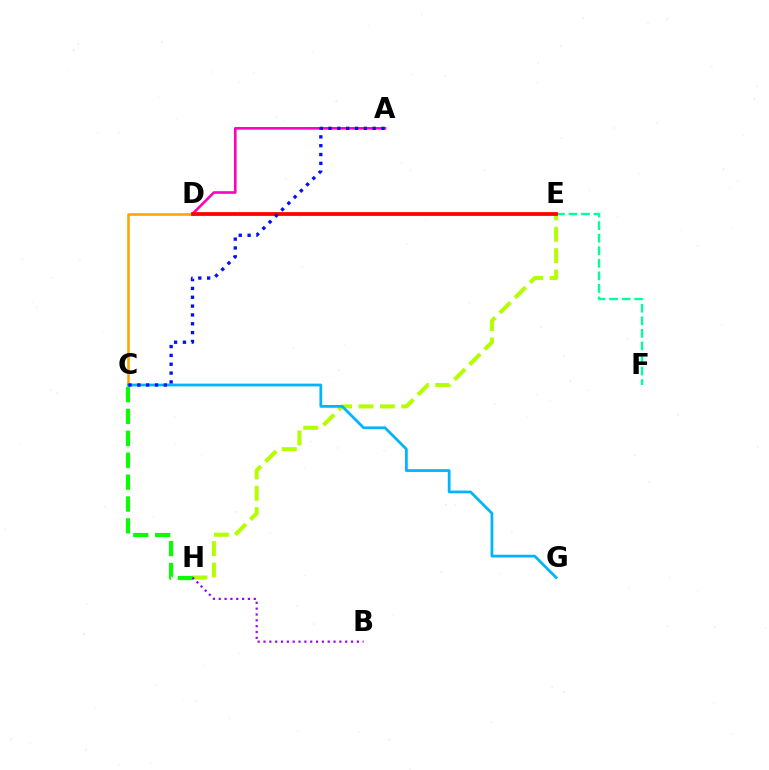{('E', 'H'): [{'color': '#b3ff00', 'line_style': 'dashed', 'thickness': 2.91}], ('C', 'H'): [{'color': '#08ff00', 'line_style': 'dashed', 'thickness': 2.97}], ('E', 'F'): [{'color': '#00ff9d', 'line_style': 'dashed', 'thickness': 1.71}], ('A', 'D'): [{'color': '#ff00bd', 'line_style': 'solid', 'thickness': 1.88}], ('C', 'D'): [{'color': '#ffa500', 'line_style': 'solid', 'thickness': 1.87}], ('C', 'G'): [{'color': '#00b5ff', 'line_style': 'solid', 'thickness': 1.98}], ('D', 'E'): [{'color': '#ff0000', 'line_style': 'solid', 'thickness': 2.7}], ('B', 'H'): [{'color': '#9b00ff', 'line_style': 'dotted', 'thickness': 1.59}], ('A', 'C'): [{'color': '#0010ff', 'line_style': 'dotted', 'thickness': 2.4}]}